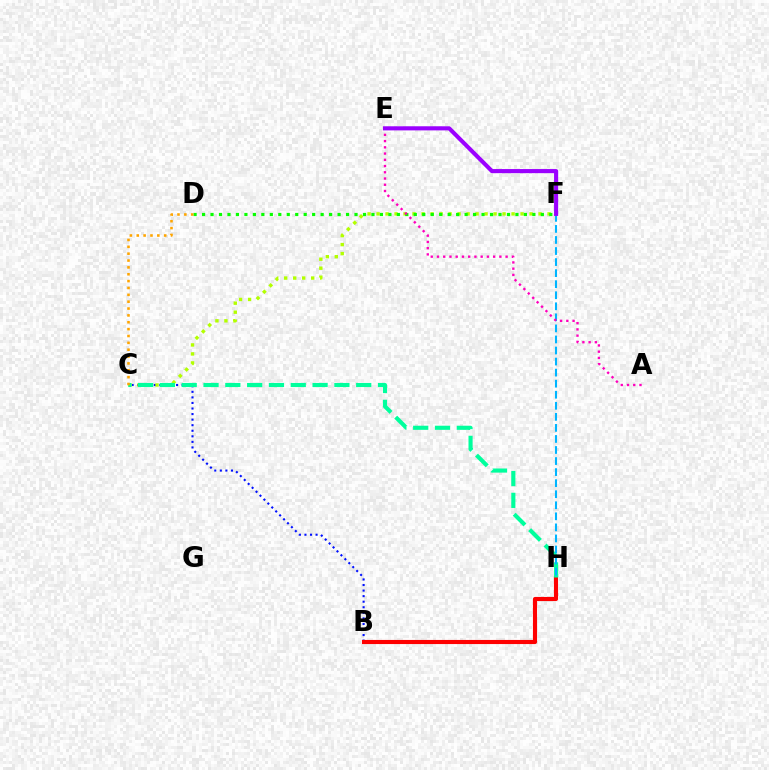{('B', 'C'): [{'color': '#0010ff', 'line_style': 'dotted', 'thickness': 1.51}], ('B', 'H'): [{'color': '#ff0000', 'line_style': 'solid', 'thickness': 2.96}], ('C', 'F'): [{'color': '#b3ff00', 'line_style': 'dotted', 'thickness': 2.45}], ('C', 'H'): [{'color': '#00ff9d', 'line_style': 'dashed', 'thickness': 2.96}], ('D', 'F'): [{'color': '#08ff00', 'line_style': 'dotted', 'thickness': 2.3}], ('F', 'H'): [{'color': '#00b5ff', 'line_style': 'dashed', 'thickness': 1.5}], ('A', 'E'): [{'color': '#ff00bd', 'line_style': 'dotted', 'thickness': 1.7}], ('C', 'D'): [{'color': '#ffa500', 'line_style': 'dotted', 'thickness': 1.86}], ('E', 'F'): [{'color': '#9b00ff', 'line_style': 'solid', 'thickness': 2.96}]}